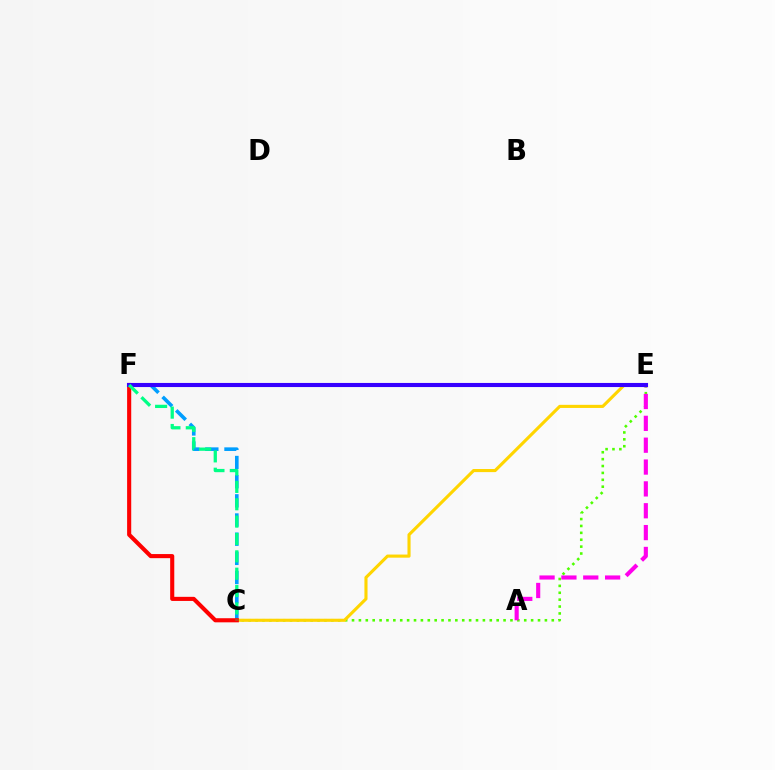{('C', 'F'): [{'color': '#009eff', 'line_style': 'dashed', 'thickness': 2.6}, {'color': '#ff0000', 'line_style': 'solid', 'thickness': 2.96}, {'color': '#00ff86', 'line_style': 'dashed', 'thickness': 2.36}], ('C', 'E'): [{'color': '#4fff00', 'line_style': 'dotted', 'thickness': 1.87}, {'color': '#ffd500', 'line_style': 'solid', 'thickness': 2.24}], ('A', 'E'): [{'color': '#ff00ed', 'line_style': 'dashed', 'thickness': 2.97}], ('E', 'F'): [{'color': '#3700ff', 'line_style': 'solid', 'thickness': 2.95}]}